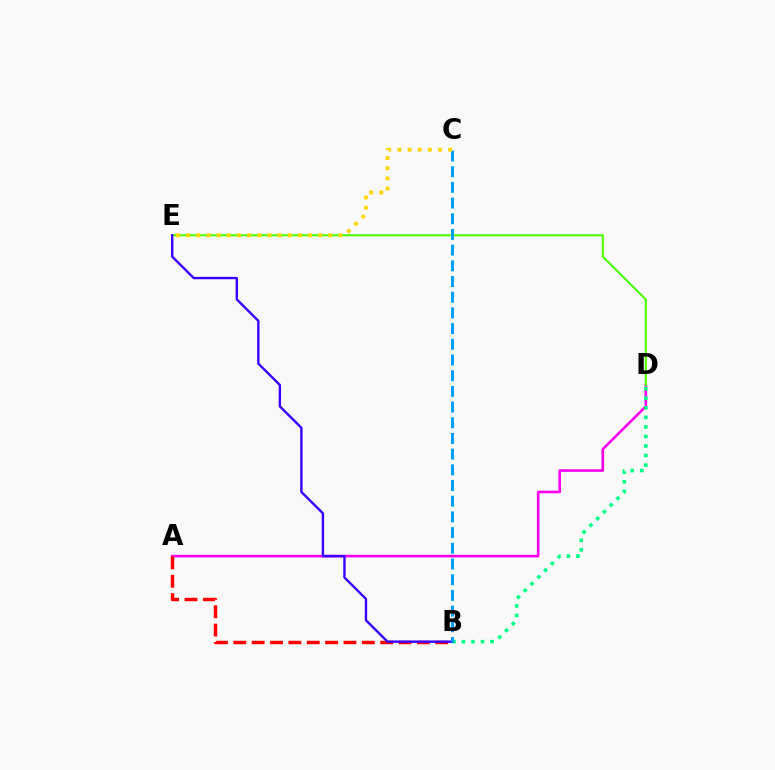{('A', 'D'): [{'color': '#ff00ed', 'line_style': 'solid', 'thickness': 1.89}], ('D', 'E'): [{'color': '#4fff00', 'line_style': 'solid', 'thickness': 1.52}], ('A', 'B'): [{'color': '#ff0000', 'line_style': 'dashed', 'thickness': 2.49}], ('B', 'D'): [{'color': '#00ff86', 'line_style': 'dotted', 'thickness': 2.6}], ('B', 'E'): [{'color': '#3700ff', 'line_style': 'solid', 'thickness': 1.71}], ('B', 'C'): [{'color': '#009eff', 'line_style': 'dashed', 'thickness': 2.13}], ('C', 'E'): [{'color': '#ffd500', 'line_style': 'dotted', 'thickness': 2.76}]}